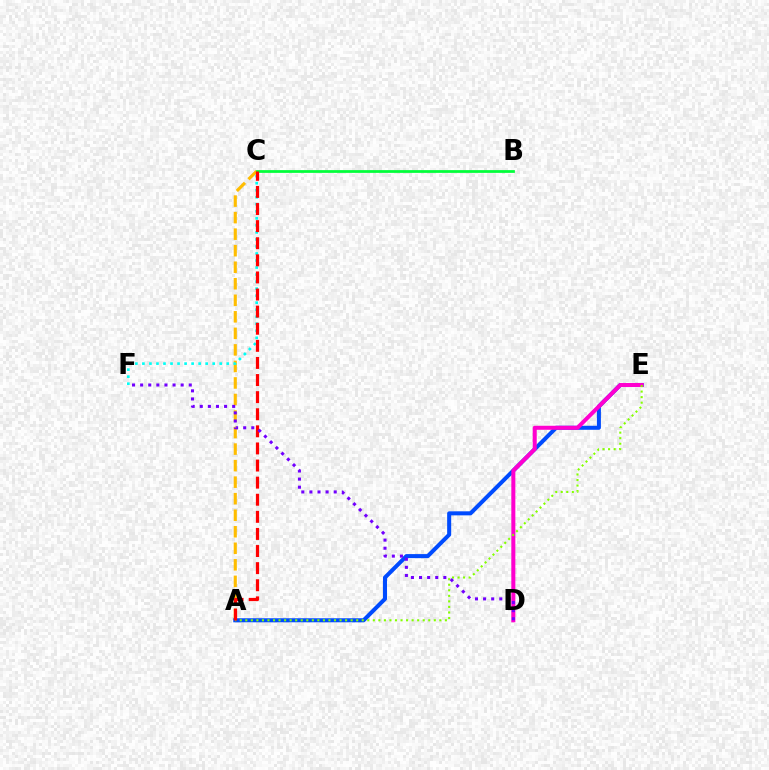{('A', 'C'): [{'color': '#ffbd00', 'line_style': 'dashed', 'thickness': 2.25}, {'color': '#ff0000', 'line_style': 'dashed', 'thickness': 2.32}], ('A', 'E'): [{'color': '#004bff', 'line_style': 'solid', 'thickness': 2.91}, {'color': '#84ff00', 'line_style': 'dotted', 'thickness': 1.51}], ('D', 'E'): [{'color': '#ff00cf', 'line_style': 'solid', 'thickness': 2.89}], ('C', 'F'): [{'color': '#00fff6', 'line_style': 'dotted', 'thickness': 1.91}], ('B', 'C'): [{'color': '#00ff39', 'line_style': 'solid', 'thickness': 1.98}], ('D', 'F'): [{'color': '#7200ff', 'line_style': 'dotted', 'thickness': 2.2}]}